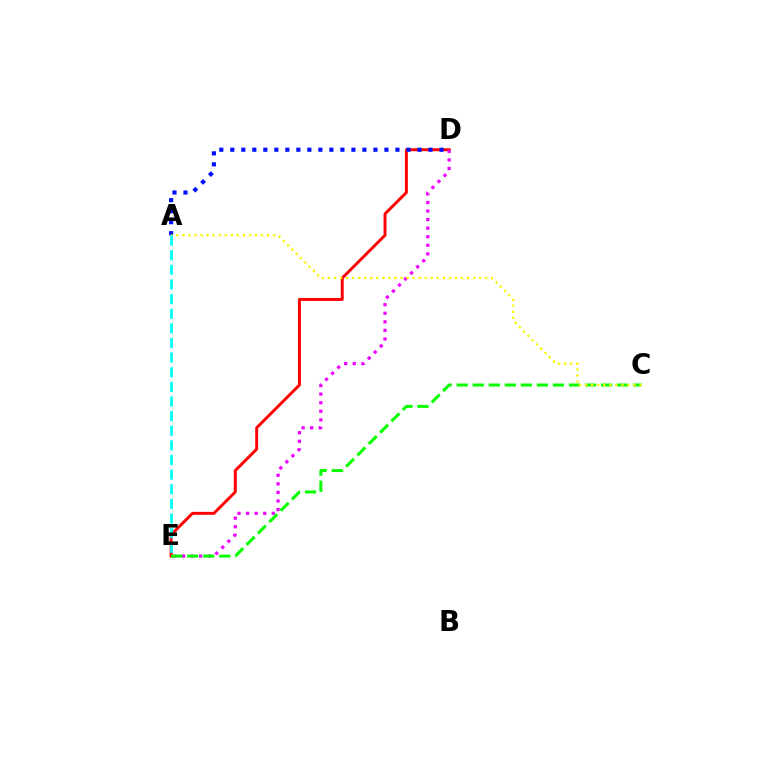{('D', 'E'): [{'color': '#ff0000', 'line_style': 'solid', 'thickness': 2.11}, {'color': '#ee00ff', 'line_style': 'dotted', 'thickness': 2.33}], ('A', 'D'): [{'color': '#0010ff', 'line_style': 'dotted', 'thickness': 2.99}], ('C', 'E'): [{'color': '#08ff00', 'line_style': 'dashed', 'thickness': 2.18}], ('A', 'C'): [{'color': '#fcf500', 'line_style': 'dotted', 'thickness': 1.64}], ('A', 'E'): [{'color': '#00fff6', 'line_style': 'dashed', 'thickness': 1.99}]}